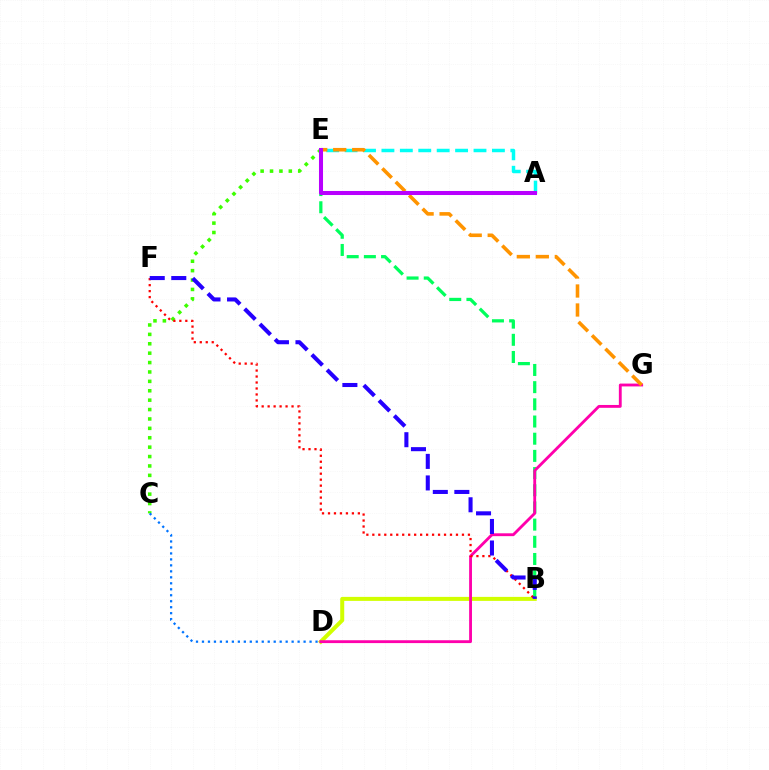{('C', 'E'): [{'color': '#3dff00', 'line_style': 'dotted', 'thickness': 2.55}], ('B', 'E'): [{'color': '#00ff5c', 'line_style': 'dashed', 'thickness': 2.33}], ('C', 'D'): [{'color': '#0074ff', 'line_style': 'dotted', 'thickness': 1.62}], ('B', 'D'): [{'color': '#d1ff00', 'line_style': 'solid', 'thickness': 2.88}], ('D', 'G'): [{'color': '#ff00ac', 'line_style': 'solid', 'thickness': 2.05}], ('A', 'E'): [{'color': '#00fff6', 'line_style': 'dashed', 'thickness': 2.5}, {'color': '#b900ff', 'line_style': 'solid', 'thickness': 2.91}], ('B', 'F'): [{'color': '#ff0000', 'line_style': 'dotted', 'thickness': 1.62}, {'color': '#2500ff', 'line_style': 'dashed', 'thickness': 2.93}], ('E', 'G'): [{'color': '#ff9400', 'line_style': 'dashed', 'thickness': 2.58}]}